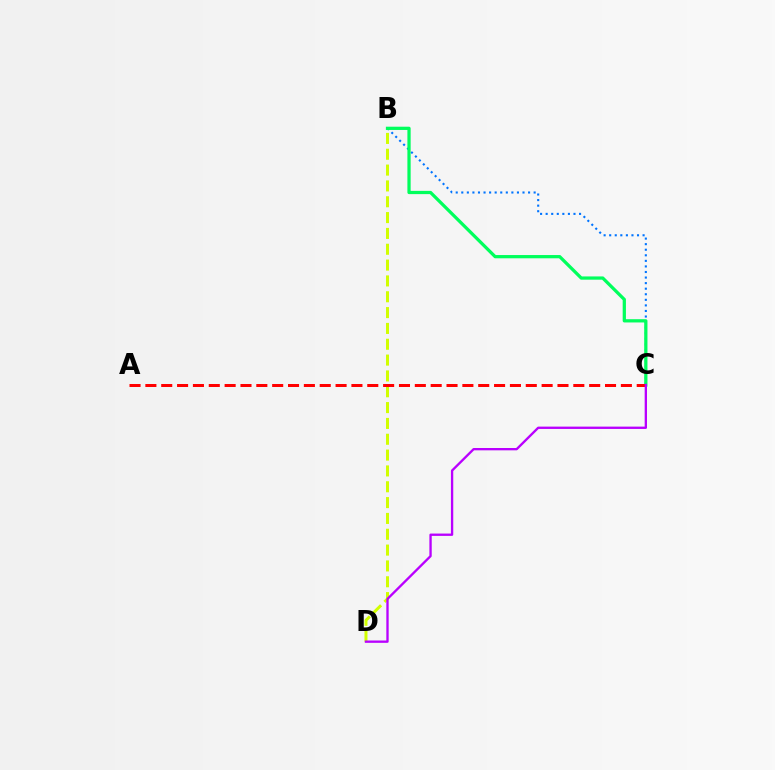{('B', 'C'): [{'color': '#0074ff', 'line_style': 'dotted', 'thickness': 1.51}, {'color': '#00ff5c', 'line_style': 'solid', 'thickness': 2.34}], ('B', 'D'): [{'color': '#d1ff00', 'line_style': 'dashed', 'thickness': 2.15}], ('A', 'C'): [{'color': '#ff0000', 'line_style': 'dashed', 'thickness': 2.15}], ('C', 'D'): [{'color': '#b900ff', 'line_style': 'solid', 'thickness': 1.68}]}